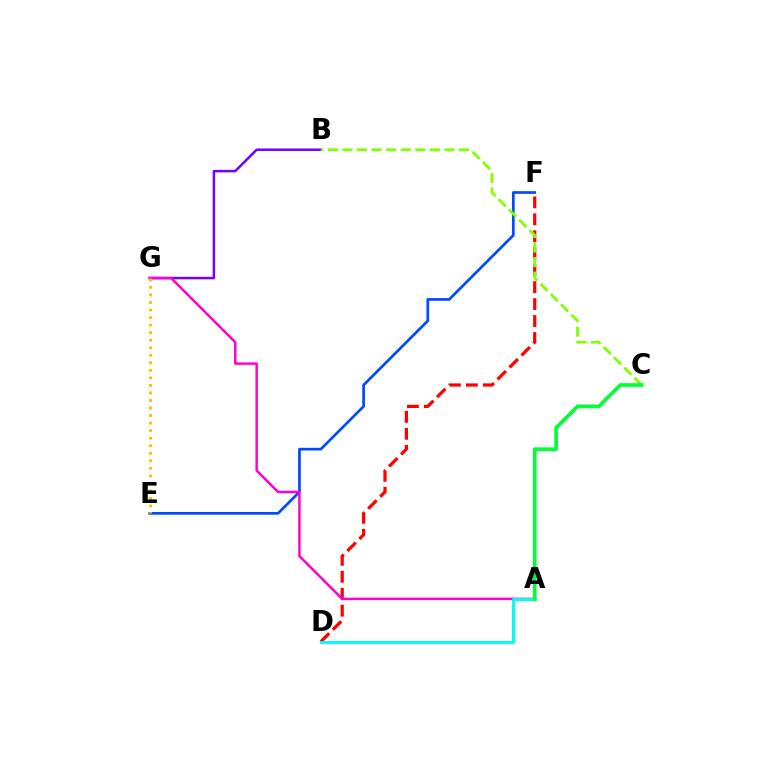{('E', 'F'): [{'color': '#004bff', 'line_style': 'solid', 'thickness': 1.95}], ('D', 'F'): [{'color': '#ff0000', 'line_style': 'dashed', 'thickness': 2.3}], ('B', 'G'): [{'color': '#7200ff', 'line_style': 'solid', 'thickness': 1.79}], ('A', 'G'): [{'color': '#ff00cf', 'line_style': 'solid', 'thickness': 1.78}], ('B', 'C'): [{'color': '#84ff00', 'line_style': 'dashed', 'thickness': 1.98}], ('A', 'D'): [{'color': '#00fff6', 'line_style': 'solid', 'thickness': 2.13}], ('A', 'C'): [{'color': '#00ff39', 'line_style': 'solid', 'thickness': 2.63}], ('E', 'G'): [{'color': '#ffbd00', 'line_style': 'dotted', 'thickness': 2.05}]}